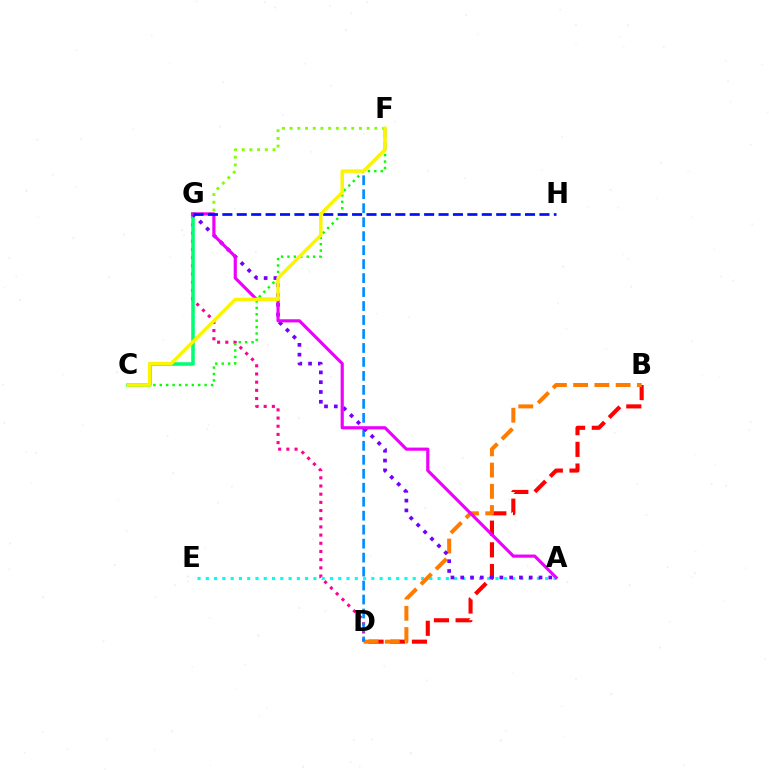{('A', 'E'): [{'color': '#00fff6', 'line_style': 'dotted', 'thickness': 2.25}], ('B', 'D'): [{'color': '#ff0000', 'line_style': 'dashed', 'thickness': 2.95}, {'color': '#ff7c00', 'line_style': 'dashed', 'thickness': 2.89}], ('D', 'G'): [{'color': '#ff0094', 'line_style': 'dotted', 'thickness': 2.22}], ('F', 'G'): [{'color': '#84ff00', 'line_style': 'dotted', 'thickness': 2.09}], ('C', 'G'): [{'color': '#00ff74', 'line_style': 'solid', 'thickness': 2.56}], ('D', 'F'): [{'color': '#008cff', 'line_style': 'dashed', 'thickness': 1.9}], ('C', 'F'): [{'color': '#08ff00', 'line_style': 'dotted', 'thickness': 1.74}, {'color': '#fcf500', 'line_style': 'solid', 'thickness': 2.5}], ('A', 'G'): [{'color': '#7200ff', 'line_style': 'dotted', 'thickness': 2.66}, {'color': '#ee00ff', 'line_style': 'solid', 'thickness': 2.27}], ('G', 'H'): [{'color': '#0010ff', 'line_style': 'dashed', 'thickness': 1.96}]}